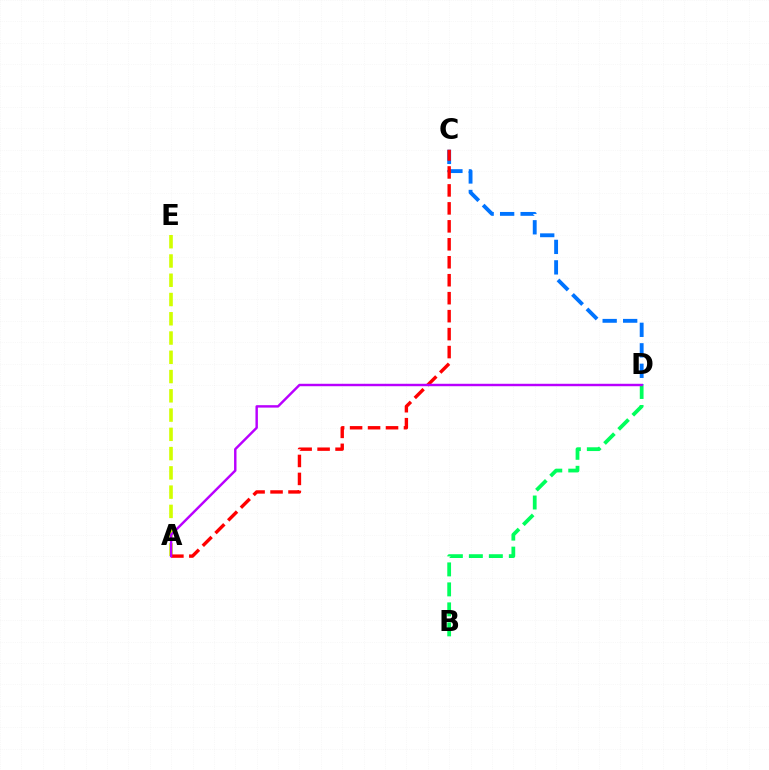{('A', 'E'): [{'color': '#d1ff00', 'line_style': 'dashed', 'thickness': 2.62}], ('B', 'D'): [{'color': '#00ff5c', 'line_style': 'dashed', 'thickness': 2.72}], ('C', 'D'): [{'color': '#0074ff', 'line_style': 'dashed', 'thickness': 2.78}], ('A', 'C'): [{'color': '#ff0000', 'line_style': 'dashed', 'thickness': 2.44}], ('A', 'D'): [{'color': '#b900ff', 'line_style': 'solid', 'thickness': 1.75}]}